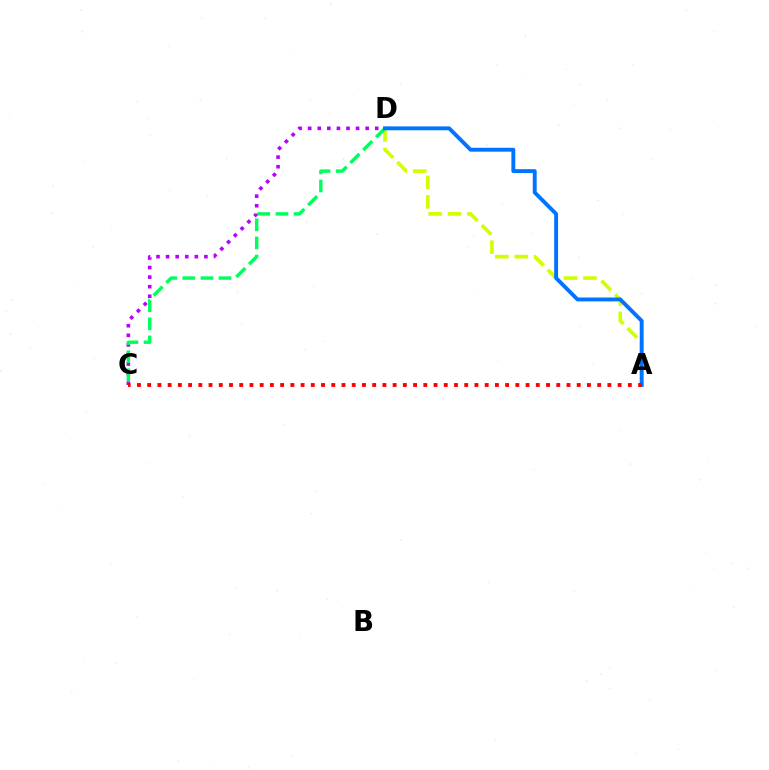{('A', 'D'): [{'color': '#d1ff00', 'line_style': 'dashed', 'thickness': 2.63}, {'color': '#0074ff', 'line_style': 'solid', 'thickness': 2.8}], ('C', 'D'): [{'color': '#b900ff', 'line_style': 'dotted', 'thickness': 2.6}, {'color': '#00ff5c', 'line_style': 'dashed', 'thickness': 2.46}], ('A', 'C'): [{'color': '#ff0000', 'line_style': 'dotted', 'thickness': 2.78}]}